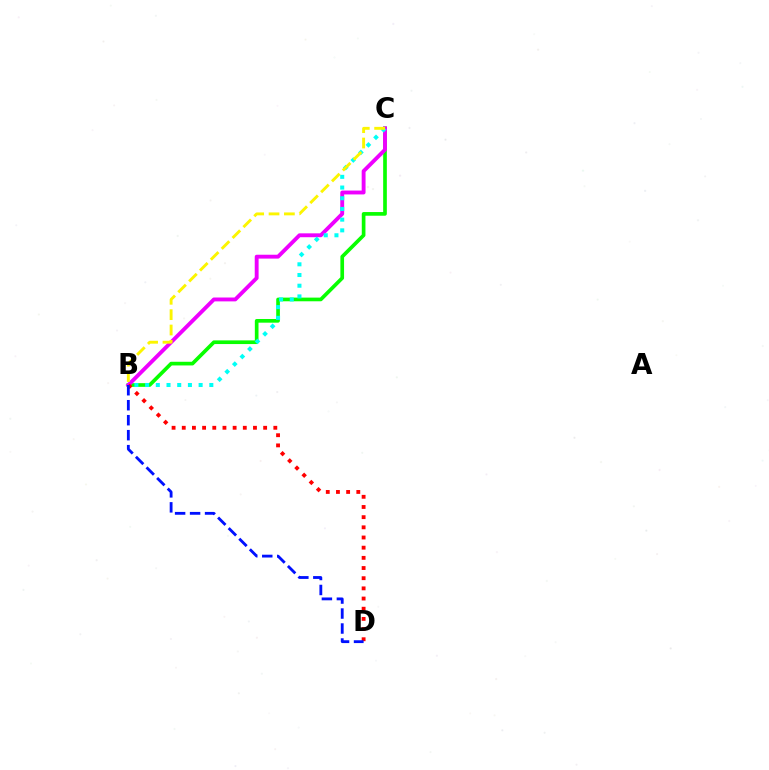{('B', 'C'): [{'color': '#08ff00', 'line_style': 'solid', 'thickness': 2.64}, {'color': '#ee00ff', 'line_style': 'solid', 'thickness': 2.79}, {'color': '#00fff6', 'line_style': 'dotted', 'thickness': 2.91}, {'color': '#fcf500', 'line_style': 'dashed', 'thickness': 2.09}], ('B', 'D'): [{'color': '#ff0000', 'line_style': 'dotted', 'thickness': 2.76}, {'color': '#0010ff', 'line_style': 'dashed', 'thickness': 2.04}]}